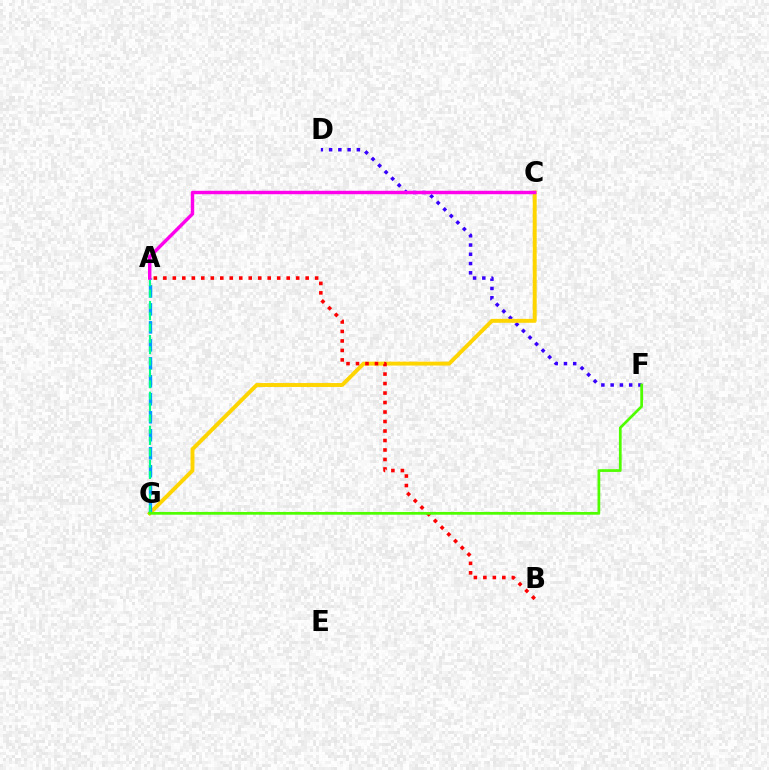{('D', 'F'): [{'color': '#3700ff', 'line_style': 'dotted', 'thickness': 2.52}], ('C', 'G'): [{'color': '#ffd500', 'line_style': 'solid', 'thickness': 2.83}], ('A', 'G'): [{'color': '#009eff', 'line_style': 'dashed', 'thickness': 2.44}, {'color': '#00ff86', 'line_style': 'dashed', 'thickness': 1.54}], ('A', 'B'): [{'color': '#ff0000', 'line_style': 'dotted', 'thickness': 2.58}], ('A', 'C'): [{'color': '#ff00ed', 'line_style': 'solid', 'thickness': 2.48}], ('F', 'G'): [{'color': '#4fff00', 'line_style': 'solid', 'thickness': 1.98}]}